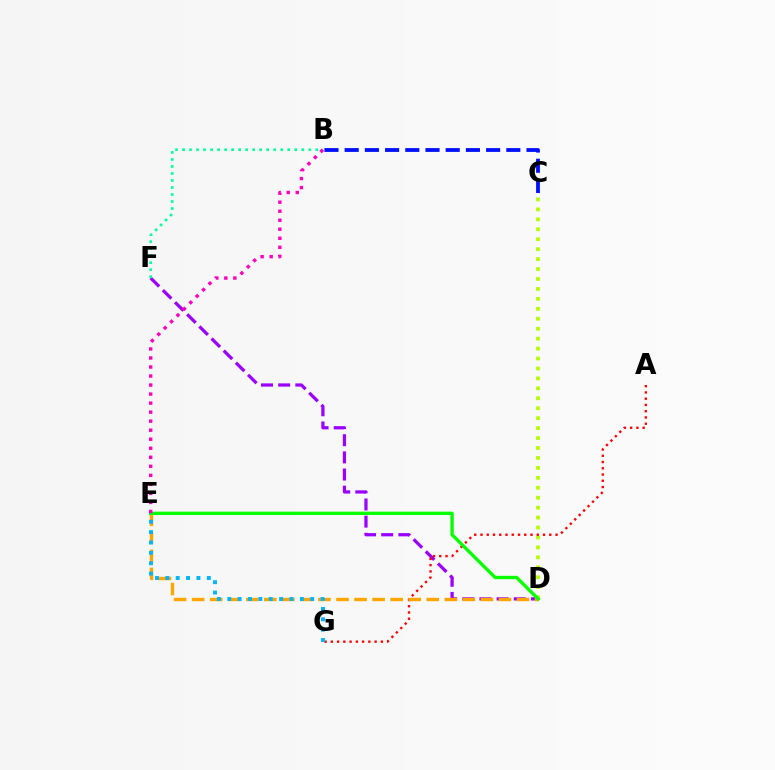{('C', 'D'): [{'color': '#b3ff00', 'line_style': 'dotted', 'thickness': 2.7}], ('D', 'F'): [{'color': '#9b00ff', 'line_style': 'dashed', 'thickness': 2.33}], ('A', 'G'): [{'color': '#ff0000', 'line_style': 'dotted', 'thickness': 1.7}], ('B', 'F'): [{'color': '#00ff9d', 'line_style': 'dotted', 'thickness': 1.91}], ('B', 'C'): [{'color': '#0010ff', 'line_style': 'dashed', 'thickness': 2.74}], ('D', 'E'): [{'color': '#ffa500', 'line_style': 'dashed', 'thickness': 2.45}, {'color': '#08ff00', 'line_style': 'solid', 'thickness': 2.42}], ('B', 'E'): [{'color': '#ff00bd', 'line_style': 'dotted', 'thickness': 2.45}], ('E', 'G'): [{'color': '#00b5ff', 'line_style': 'dotted', 'thickness': 2.82}]}